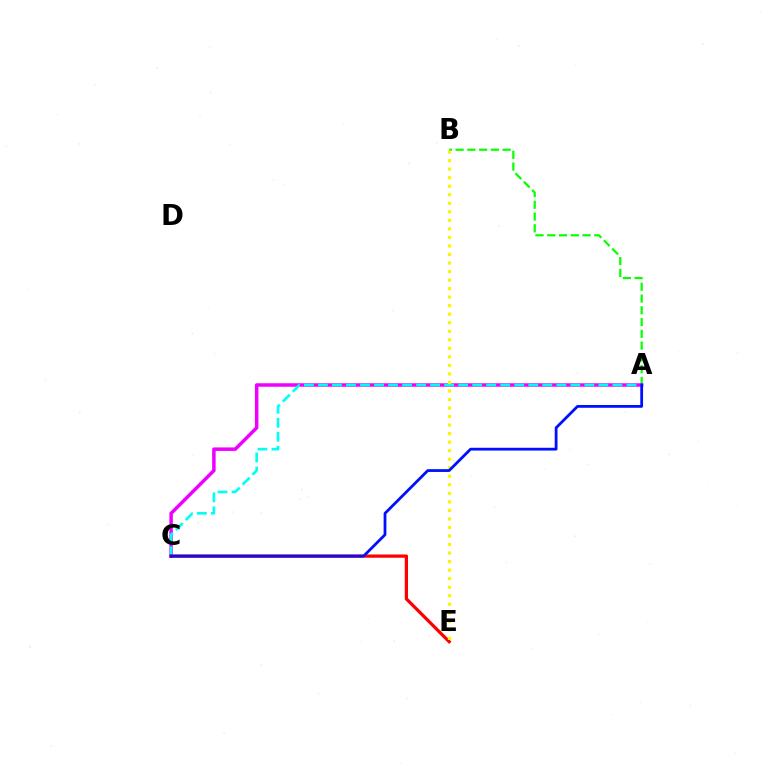{('A', 'B'): [{'color': '#08ff00', 'line_style': 'dashed', 'thickness': 1.6}], ('A', 'C'): [{'color': '#ee00ff', 'line_style': 'solid', 'thickness': 2.51}, {'color': '#00fff6', 'line_style': 'dashed', 'thickness': 1.9}, {'color': '#0010ff', 'line_style': 'solid', 'thickness': 2.01}], ('C', 'E'): [{'color': '#ff0000', 'line_style': 'solid', 'thickness': 2.35}], ('B', 'E'): [{'color': '#fcf500', 'line_style': 'dotted', 'thickness': 2.32}]}